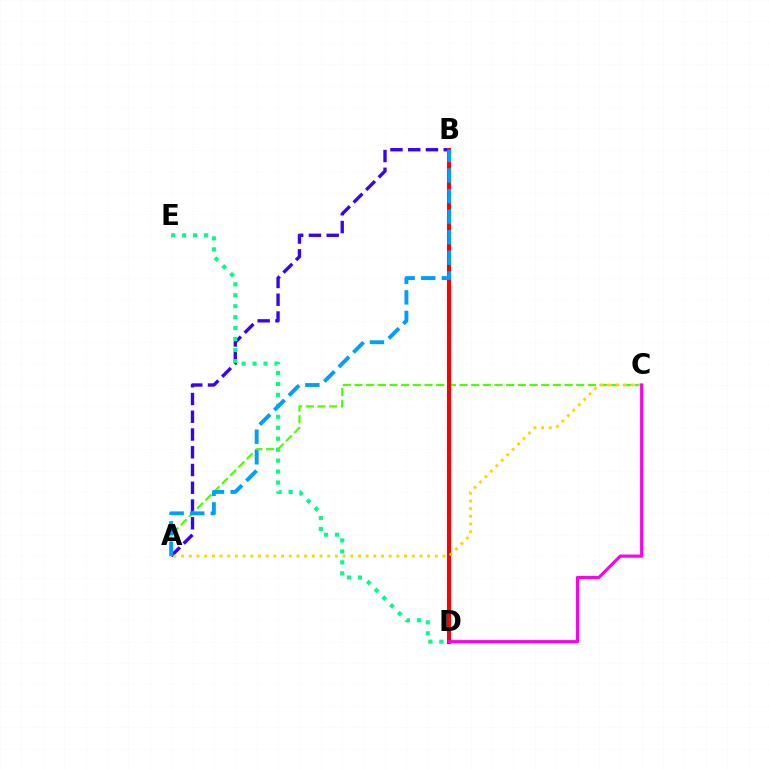{('A', 'B'): [{'color': '#3700ff', 'line_style': 'dashed', 'thickness': 2.41}, {'color': '#009eff', 'line_style': 'dashed', 'thickness': 2.8}], ('D', 'E'): [{'color': '#00ff86', 'line_style': 'dotted', 'thickness': 2.98}], ('A', 'C'): [{'color': '#4fff00', 'line_style': 'dashed', 'thickness': 1.59}, {'color': '#ffd500', 'line_style': 'dotted', 'thickness': 2.09}], ('B', 'D'): [{'color': '#ff0000', 'line_style': 'solid', 'thickness': 2.96}], ('C', 'D'): [{'color': '#ff00ed', 'line_style': 'solid', 'thickness': 2.26}]}